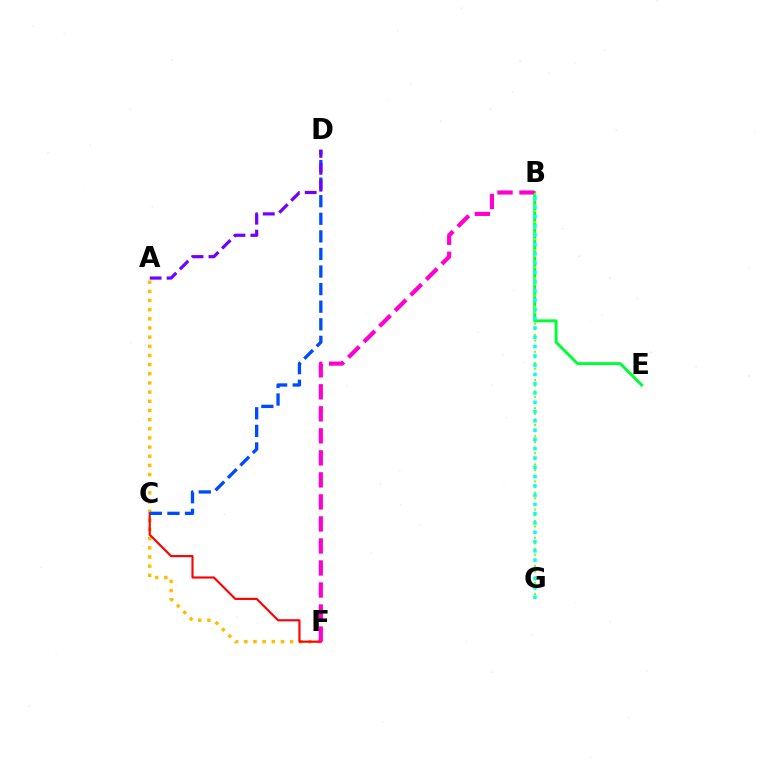{('A', 'F'): [{'color': '#ffbd00', 'line_style': 'dotted', 'thickness': 2.49}], ('C', 'F'): [{'color': '#ff0000', 'line_style': 'solid', 'thickness': 1.54}], ('B', 'E'): [{'color': '#00ff39', 'line_style': 'solid', 'thickness': 2.13}], ('B', 'F'): [{'color': '#ff00cf', 'line_style': 'dashed', 'thickness': 2.99}], ('C', 'D'): [{'color': '#004bff', 'line_style': 'dashed', 'thickness': 2.39}], ('A', 'D'): [{'color': '#7200ff', 'line_style': 'dashed', 'thickness': 2.3}], ('B', 'G'): [{'color': '#84ff00', 'line_style': 'dotted', 'thickness': 1.53}, {'color': '#00fff6', 'line_style': 'dotted', 'thickness': 2.52}]}